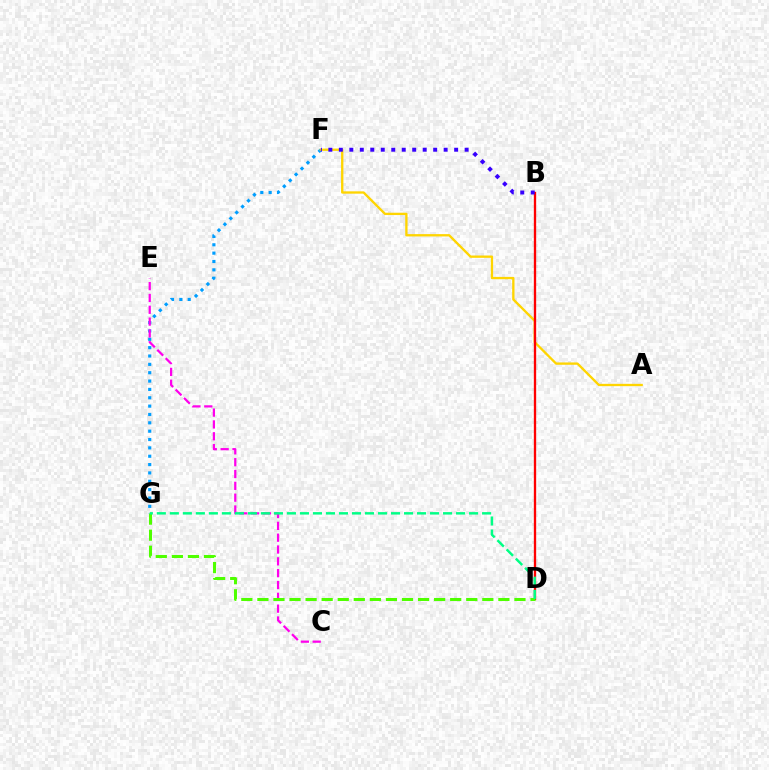{('F', 'G'): [{'color': '#009eff', 'line_style': 'dotted', 'thickness': 2.27}], ('C', 'E'): [{'color': '#ff00ed', 'line_style': 'dashed', 'thickness': 1.61}], ('A', 'F'): [{'color': '#ffd500', 'line_style': 'solid', 'thickness': 1.67}], ('B', 'D'): [{'color': '#ff0000', 'line_style': 'solid', 'thickness': 1.67}], ('B', 'F'): [{'color': '#3700ff', 'line_style': 'dotted', 'thickness': 2.85}], ('D', 'G'): [{'color': '#4fff00', 'line_style': 'dashed', 'thickness': 2.18}, {'color': '#00ff86', 'line_style': 'dashed', 'thickness': 1.77}]}